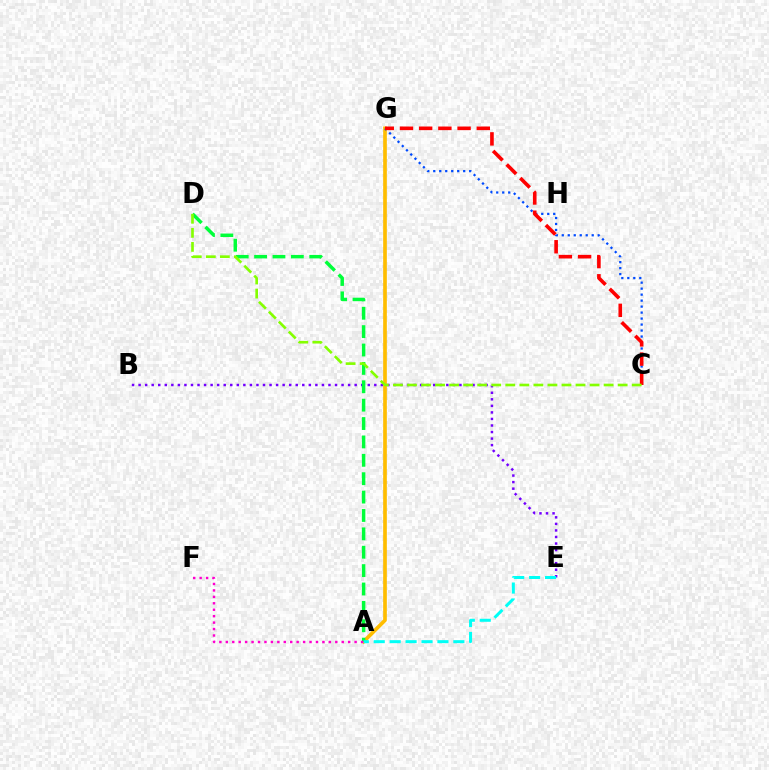{('A', 'G'): [{'color': '#ffbd00', 'line_style': 'solid', 'thickness': 2.64}], ('B', 'E'): [{'color': '#7200ff', 'line_style': 'dotted', 'thickness': 1.78}], ('A', 'D'): [{'color': '#00ff39', 'line_style': 'dashed', 'thickness': 2.5}], ('A', 'E'): [{'color': '#00fff6', 'line_style': 'dashed', 'thickness': 2.16}], ('C', 'G'): [{'color': '#004bff', 'line_style': 'dotted', 'thickness': 1.63}, {'color': '#ff0000', 'line_style': 'dashed', 'thickness': 2.61}], ('A', 'F'): [{'color': '#ff00cf', 'line_style': 'dotted', 'thickness': 1.75}], ('C', 'D'): [{'color': '#84ff00', 'line_style': 'dashed', 'thickness': 1.91}]}